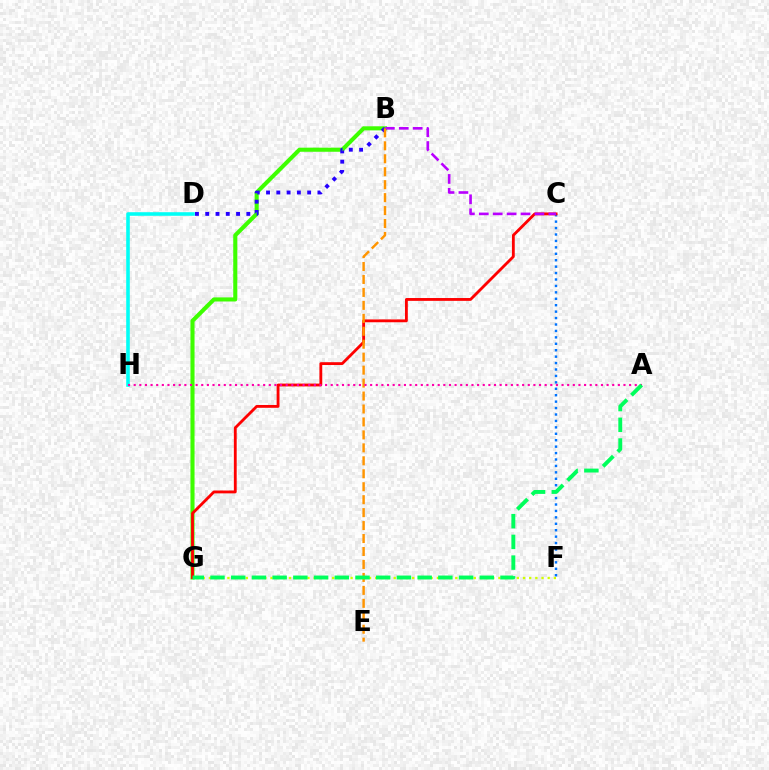{('F', 'G'): [{'color': '#d1ff00', 'line_style': 'dotted', 'thickness': 1.67}], ('B', 'G'): [{'color': '#3dff00', 'line_style': 'solid', 'thickness': 2.94}], ('C', 'F'): [{'color': '#0074ff', 'line_style': 'dotted', 'thickness': 1.75}], ('C', 'G'): [{'color': '#ff0000', 'line_style': 'solid', 'thickness': 2.04}], ('B', 'C'): [{'color': '#b900ff', 'line_style': 'dashed', 'thickness': 1.89}], ('B', 'D'): [{'color': '#2500ff', 'line_style': 'dotted', 'thickness': 2.79}], ('B', 'E'): [{'color': '#ff9400', 'line_style': 'dashed', 'thickness': 1.76}], ('D', 'H'): [{'color': '#00fff6', 'line_style': 'solid', 'thickness': 2.57}], ('A', 'H'): [{'color': '#ff00ac', 'line_style': 'dotted', 'thickness': 1.53}], ('A', 'G'): [{'color': '#00ff5c', 'line_style': 'dashed', 'thickness': 2.81}]}